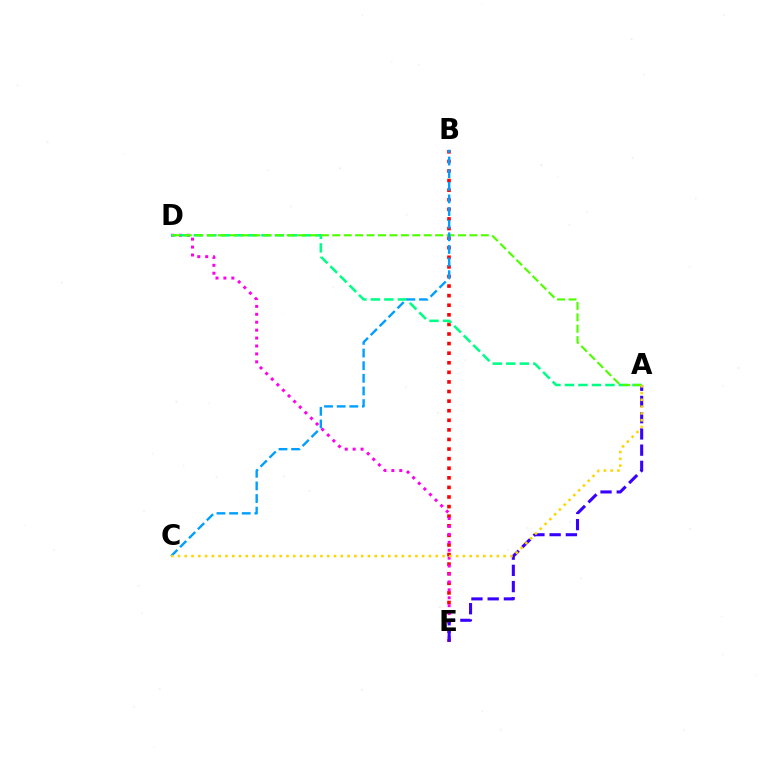{('B', 'E'): [{'color': '#ff0000', 'line_style': 'dotted', 'thickness': 2.61}], ('D', 'E'): [{'color': '#ff00ed', 'line_style': 'dotted', 'thickness': 2.15}], ('A', 'E'): [{'color': '#3700ff', 'line_style': 'dashed', 'thickness': 2.2}], ('A', 'D'): [{'color': '#00ff86', 'line_style': 'dashed', 'thickness': 1.83}, {'color': '#4fff00', 'line_style': 'dashed', 'thickness': 1.55}], ('B', 'C'): [{'color': '#009eff', 'line_style': 'dashed', 'thickness': 1.72}], ('A', 'C'): [{'color': '#ffd500', 'line_style': 'dotted', 'thickness': 1.84}]}